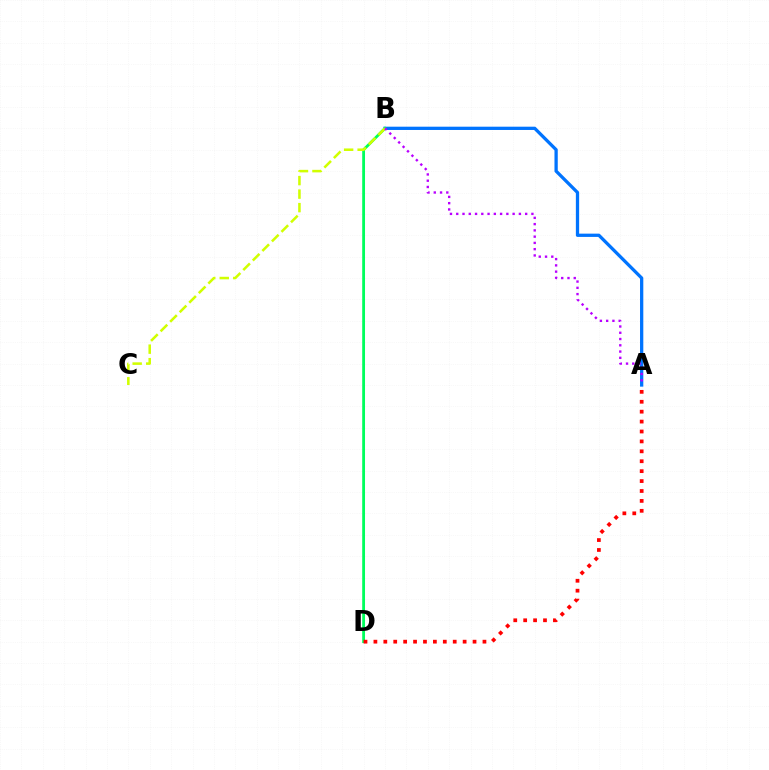{('A', 'B'): [{'color': '#0074ff', 'line_style': 'solid', 'thickness': 2.36}, {'color': '#b900ff', 'line_style': 'dotted', 'thickness': 1.7}], ('B', 'D'): [{'color': '#00ff5c', 'line_style': 'solid', 'thickness': 2.02}], ('A', 'D'): [{'color': '#ff0000', 'line_style': 'dotted', 'thickness': 2.69}], ('B', 'C'): [{'color': '#d1ff00', 'line_style': 'dashed', 'thickness': 1.83}]}